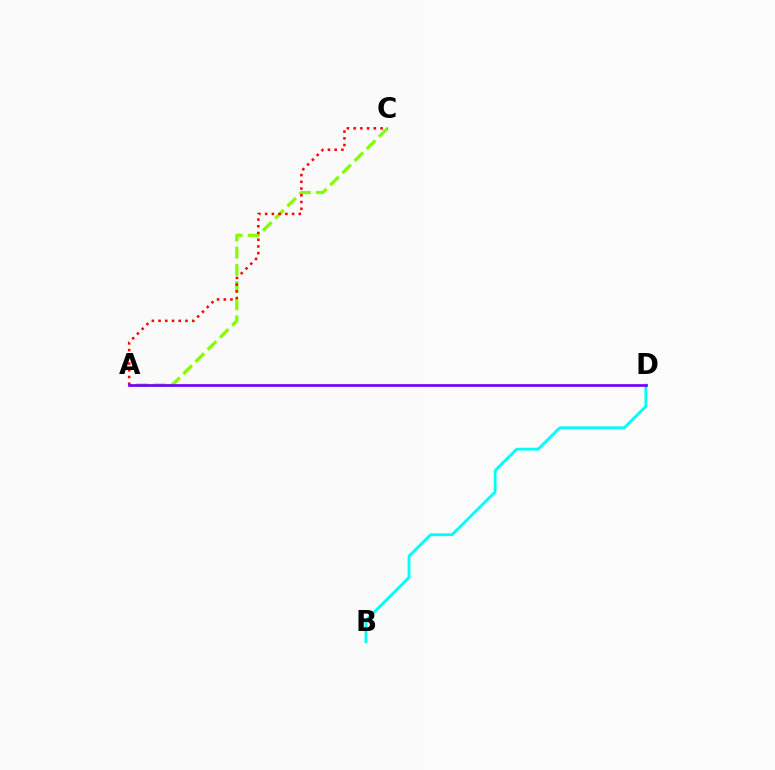{('B', 'D'): [{'color': '#00fff6', 'line_style': 'solid', 'thickness': 2.04}], ('A', 'C'): [{'color': '#84ff00', 'line_style': 'dashed', 'thickness': 2.33}, {'color': '#ff0000', 'line_style': 'dotted', 'thickness': 1.83}], ('A', 'D'): [{'color': '#7200ff', 'line_style': 'solid', 'thickness': 1.95}]}